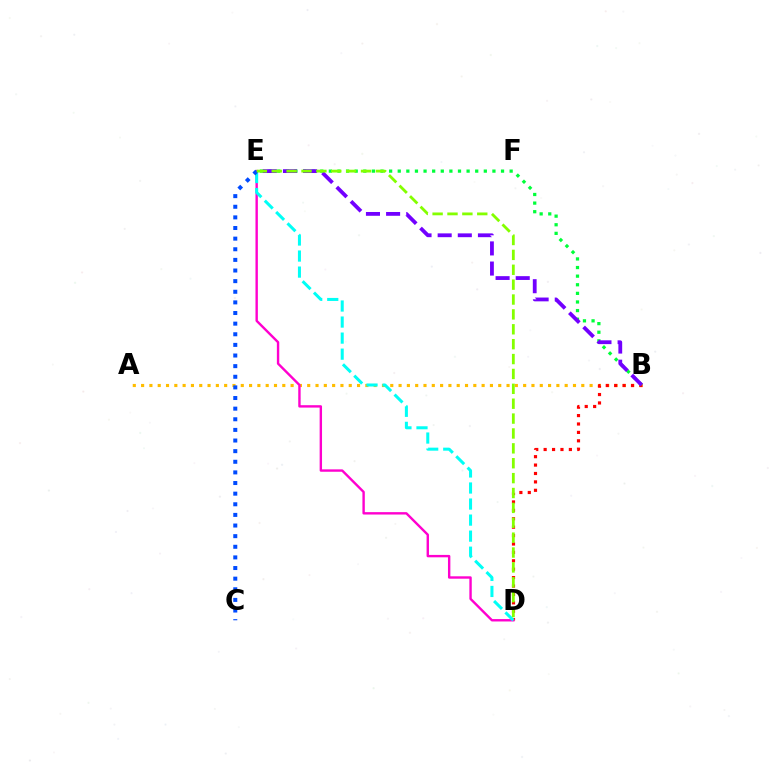{('A', 'B'): [{'color': '#ffbd00', 'line_style': 'dotted', 'thickness': 2.26}], ('B', 'D'): [{'color': '#ff0000', 'line_style': 'dotted', 'thickness': 2.28}], ('B', 'E'): [{'color': '#00ff39', 'line_style': 'dotted', 'thickness': 2.34}, {'color': '#7200ff', 'line_style': 'dashed', 'thickness': 2.74}], ('D', 'E'): [{'color': '#ff00cf', 'line_style': 'solid', 'thickness': 1.72}, {'color': '#00fff6', 'line_style': 'dashed', 'thickness': 2.18}, {'color': '#84ff00', 'line_style': 'dashed', 'thickness': 2.02}], ('C', 'E'): [{'color': '#004bff', 'line_style': 'dotted', 'thickness': 2.89}]}